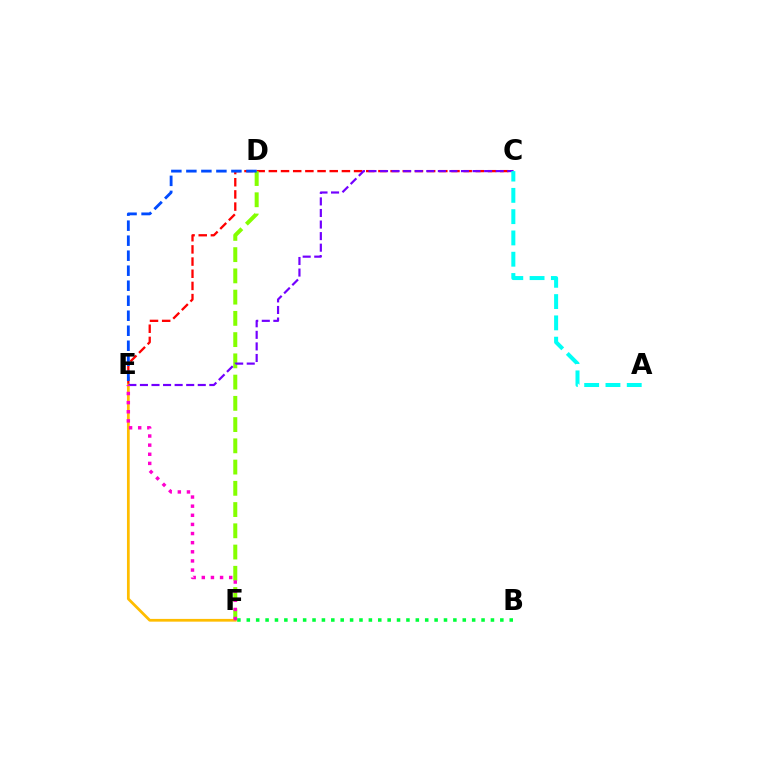{('C', 'E'): [{'color': '#ff0000', 'line_style': 'dashed', 'thickness': 1.65}, {'color': '#7200ff', 'line_style': 'dashed', 'thickness': 1.57}], ('D', 'F'): [{'color': '#84ff00', 'line_style': 'dashed', 'thickness': 2.89}], ('B', 'F'): [{'color': '#00ff39', 'line_style': 'dotted', 'thickness': 2.55}], ('E', 'F'): [{'color': '#ffbd00', 'line_style': 'solid', 'thickness': 1.98}, {'color': '#ff00cf', 'line_style': 'dotted', 'thickness': 2.48}], ('A', 'C'): [{'color': '#00fff6', 'line_style': 'dashed', 'thickness': 2.89}], ('D', 'E'): [{'color': '#004bff', 'line_style': 'dashed', 'thickness': 2.04}]}